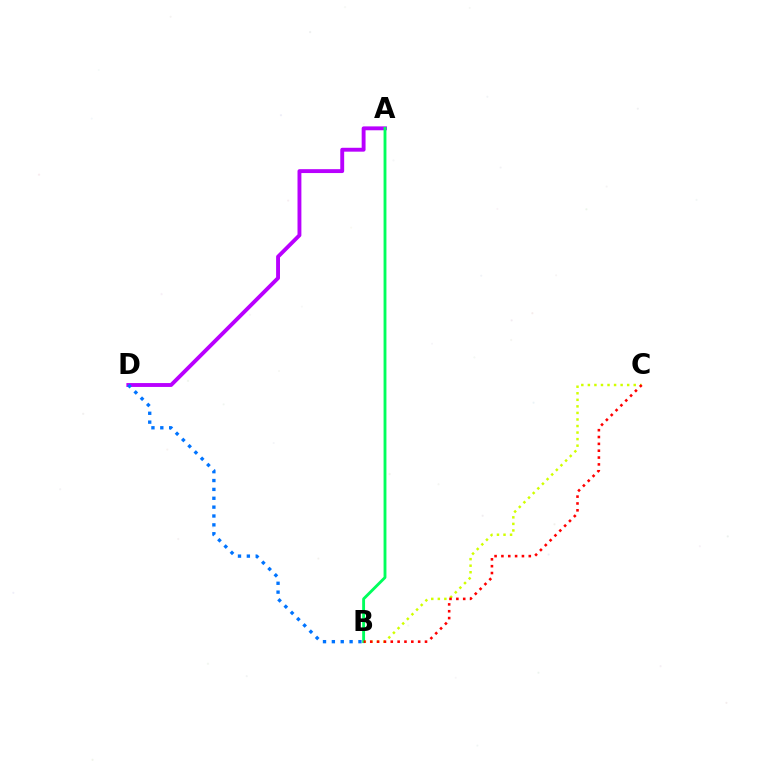{('A', 'D'): [{'color': '#b900ff', 'line_style': 'solid', 'thickness': 2.79}], ('B', 'C'): [{'color': '#d1ff00', 'line_style': 'dotted', 'thickness': 1.78}, {'color': '#ff0000', 'line_style': 'dotted', 'thickness': 1.86}], ('A', 'B'): [{'color': '#00ff5c', 'line_style': 'solid', 'thickness': 2.06}], ('B', 'D'): [{'color': '#0074ff', 'line_style': 'dotted', 'thickness': 2.41}]}